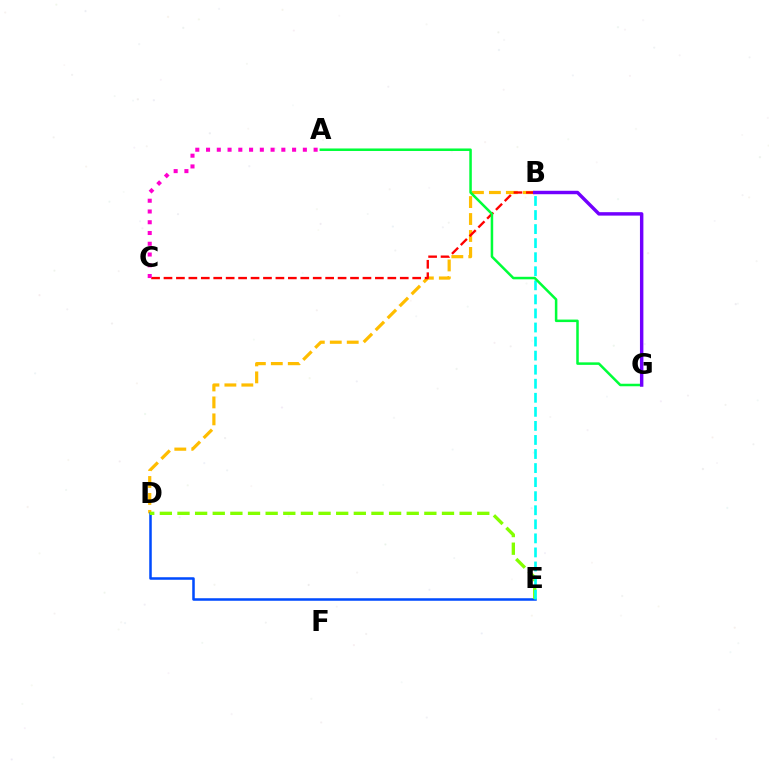{('B', 'D'): [{'color': '#ffbd00', 'line_style': 'dashed', 'thickness': 2.3}], ('D', 'E'): [{'color': '#004bff', 'line_style': 'solid', 'thickness': 1.82}, {'color': '#84ff00', 'line_style': 'dashed', 'thickness': 2.4}], ('B', 'E'): [{'color': '#00fff6', 'line_style': 'dashed', 'thickness': 1.91}], ('B', 'C'): [{'color': '#ff0000', 'line_style': 'dashed', 'thickness': 1.69}], ('A', 'G'): [{'color': '#00ff39', 'line_style': 'solid', 'thickness': 1.81}], ('B', 'G'): [{'color': '#7200ff', 'line_style': 'solid', 'thickness': 2.47}], ('A', 'C'): [{'color': '#ff00cf', 'line_style': 'dotted', 'thickness': 2.92}]}